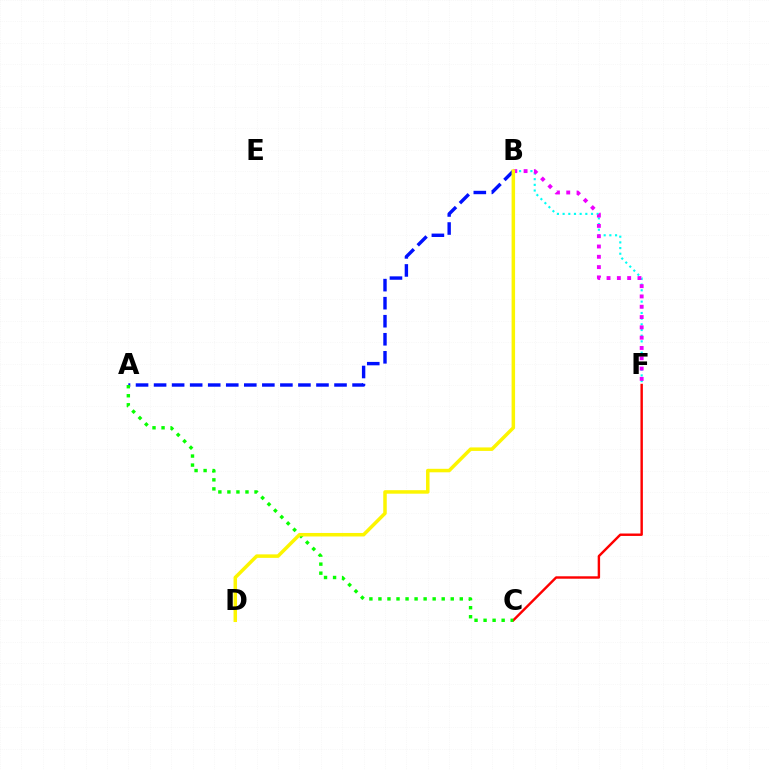{('C', 'F'): [{'color': '#ff0000', 'line_style': 'solid', 'thickness': 1.75}], ('A', 'B'): [{'color': '#0010ff', 'line_style': 'dashed', 'thickness': 2.45}], ('A', 'C'): [{'color': '#08ff00', 'line_style': 'dotted', 'thickness': 2.46}], ('B', 'F'): [{'color': '#00fff6', 'line_style': 'dotted', 'thickness': 1.54}, {'color': '#ee00ff', 'line_style': 'dotted', 'thickness': 2.8}], ('B', 'D'): [{'color': '#fcf500', 'line_style': 'solid', 'thickness': 2.52}]}